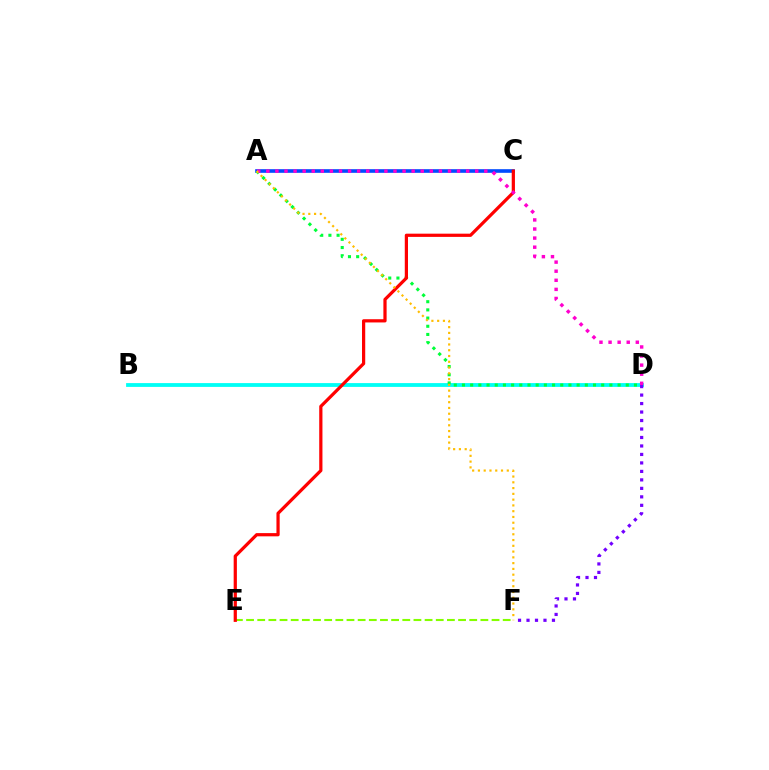{('A', 'C'): [{'color': '#004bff', 'line_style': 'solid', 'thickness': 2.62}], ('E', 'F'): [{'color': '#84ff00', 'line_style': 'dashed', 'thickness': 1.52}], ('B', 'D'): [{'color': '#00fff6', 'line_style': 'solid', 'thickness': 2.74}], ('A', 'D'): [{'color': '#00ff39', 'line_style': 'dotted', 'thickness': 2.23}, {'color': '#ff00cf', 'line_style': 'dotted', 'thickness': 2.47}], ('C', 'E'): [{'color': '#ff0000', 'line_style': 'solid', 'thickness': 2.32}], ('D', 'F'): [{'color': '#7200ff', 'line_style': 'dotted', 'thickness': 2.3}], ('A', 'F'): [{'color': '#ffbd00', 'line_style': 'dotted', 'thickness': 1.57}]}